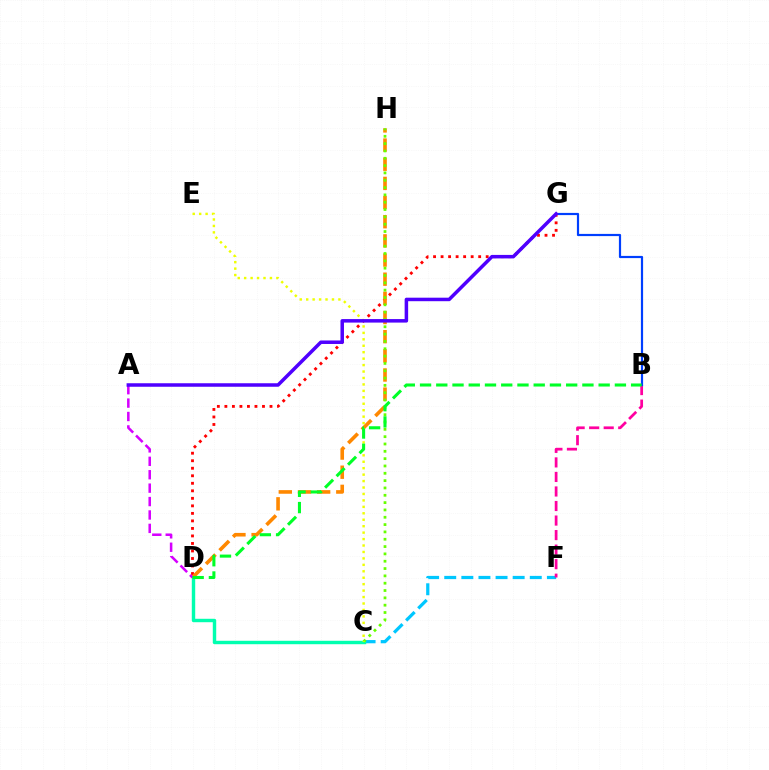{('C', 'F'): [{'color': '#00c7ff', 'line_style': 'dashed', 'thickness': 2.32}], ('B', 'F'): [{'color': '#ff00a0', 'line_style': 'dashed', 'thickness': 1.97}], ('C', 'D'): [{'color': '#00ffaf', 'line_style': 'solid', 'thickness': 2.47}], ('D', 'G'): [{'color': '#ff0000', 'line_style': 'dotted', 'thickness': 2.04}], ('B', 'G'): [{'color': '#003fff', 'line_style': 'solid', 'thickness': 1.58}], ('D', 'H'): [{'color': '#ff8800', 'line_style': 'dashed', 'thickness': 2.6}], ('A', 'D'): [{'color': '#d600ff', 'line_style': 'dashed', 'thickness': 1.82}], ('C', 'H'): [{'color': '#66ff00', 'line_style': 'dotted', 'thickness': 1.99}], ('C', 'E'): [{'color': '#eeff00', 'line_style': 'dotted', 'thickness': 1.75}], ('B', 'D'): [{'color': '#00ff27', 'line_style': 'dashed', 'thickness': 2.21}], ('A', 'G'): [{'color': '#4f00ff', 'line_style': 'solid', 'thickness': 2.53}]}